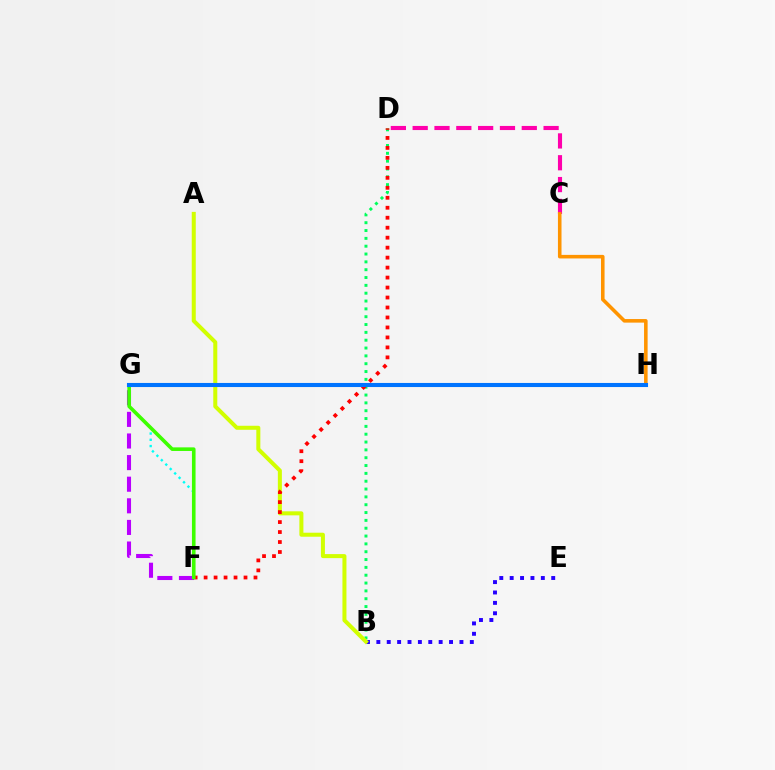{('C', 'D'): [{'color': '#ff00ac', 'line_style': 'dashed', 'thickness': 2.96}], ('B', 'E'): [{'color': '#2500ff', 'line_style': 'dotted', 'thickness': 2.82}], ('B', 'D'): [{'color': '#00ff5c', 'line_style': 'dotted', 'thickness': 2.13}], ('F', 'G'): [{'color': '#b900ff', 'line_style': 'dashed', 'thickness': 2.94}, {'color': '#00fff6', 'line_style': 'dotted', 'thickness': 1.7}, {'color': '#3dff00', 'line_style': 'solid', 'thickness': 2.6}], ('A', 'B'): [{'color': '#d1ff00', 'line_style': 'solid', 'thickness': 2.89}], ('C', 'H'): [{'color': '#ff9400', 'line_style': 'solid', 'thickness': 2.57}], ('D', 'F'): [{'color': '#ff0000', 'line_style': 'dotted', 'thickness': 2.71}], ('G', 'H'): [{'color': '#0074ff', 'line_style': 'solid', 'thickness': 2.94}]}